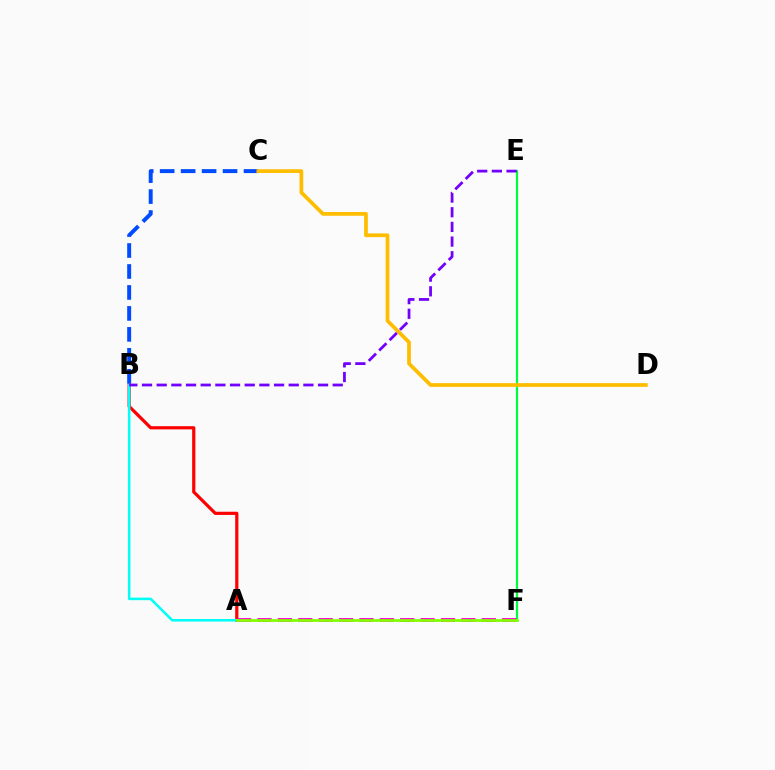{('E', 'F'): [{'color': '#00ff39', 'line_style': 'solid', 'thickness': 1.57}], ('A', 'B'): [{'color': '#ff0000', 'line_style': 'solid', 'thickness': 2.3}, {'color': '#00fff6', 'line_style': 'solid', 'thickness': 1.84}], ('A', 'F'): [{'color': '#ff00cf', 'line_style': 'dashed', 'thickness': 2.77}, {'color': '#84ff00', 'line_style': 'solid', 'thickness': 1.99}], ('B', 'C'): [{'color': '#004bff', 'line_style': 'dashed', 'thickness': 2.85}], ('C', 'D'): [{'color': '#ffbd00', 'line_style': 'solid', 'thickness': 2.68}], ('B', 'E'): [{'color': '#7200ff', 'line_style': 'dashed', 'thickness': 1.99}]}